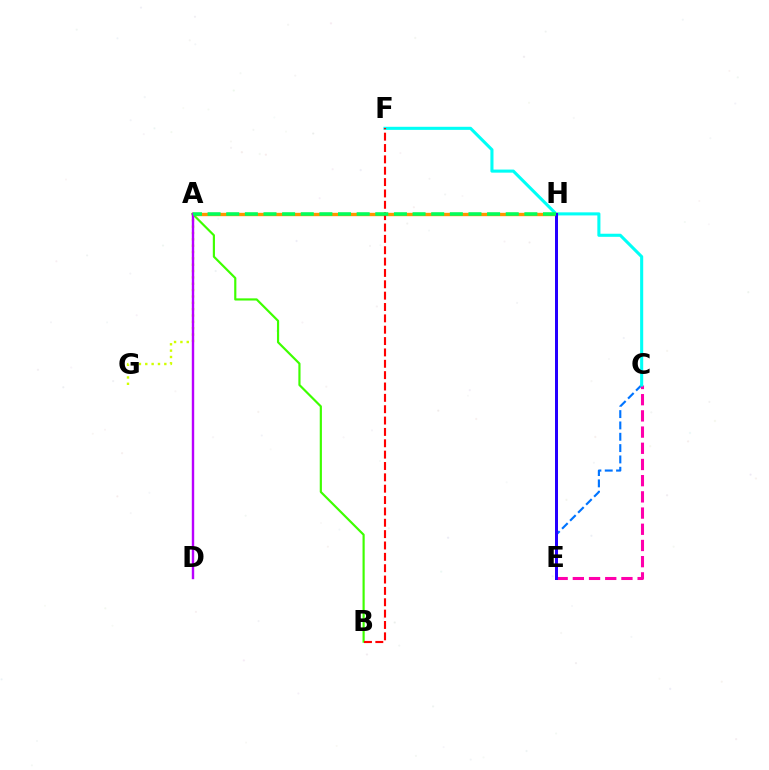{('C', 'E'): [{'color': '#0074ff', 'line_style': 'dashed', 'thickness': 1.54}, {'color': '#ff00ac', 'line_style': 'dashed', 'thickness': 2.2}], ('C', 'F'): [{'color': '#00fff6', 'line_style': 'solid', 'thickness': 2.22}], ('A', 'G'): [{'color': '#d1ff00', 'line_style': 'dotted', 'thickness': 1.72}], ('A', 'H'): [{'color': '#ff9400', 'line_style': 'solid', 'thickness': 2.42}, {'color': '#00ff5c', 'line_style': 'dashed', 'thickness': 2.53}], ('A', 'B'): [{'color': '#3dff00', 'line_style': 'solid', 'thickness': 1.56}], ('E', 'H'): [{'color': '#2500ff', 'line_style': 'solid', 'thickness': 2.15}], ('B', 'F'): [{'color': '#ff0000', 'line_style': 'dashed', 'thickness': 1.54}], ('A', 'D'): [{'color': '#b900ff', 'line_style': 'solid', 'thickness': 1.73}]}